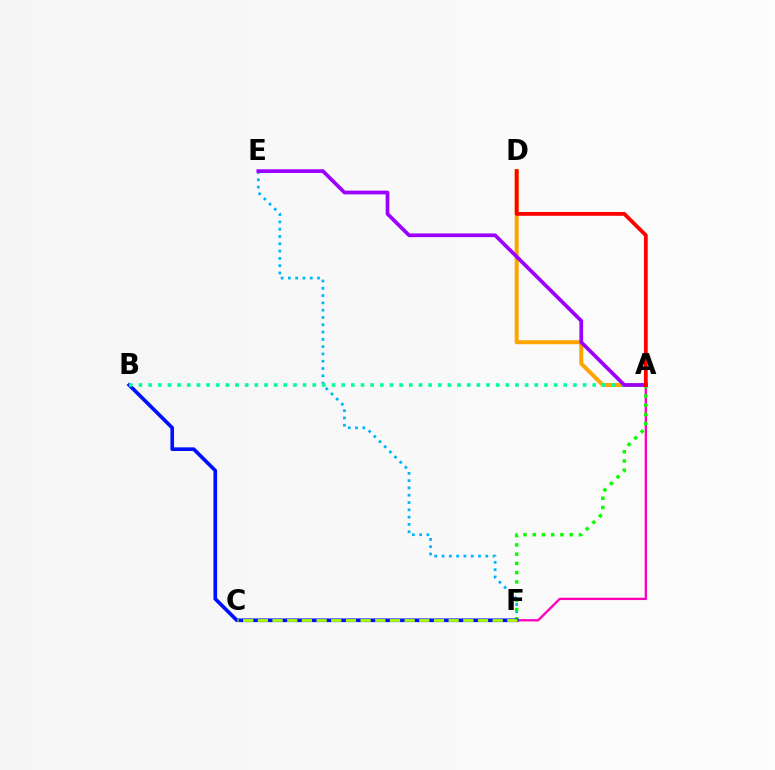{('E', 'F'): [{'color': '#00b5ff', 'line_style': 'dotted', 'thickness': 1.98}], ('A', 'F'): [{'color': '#ff00bd', 'line_style': 'solid', 'thickness': 1.67}, {'color': '#08ff00', 'line_style': 'dotted', 'thickness': 2.51}], ('A', 'D'): [{'color': '#ffa500', 'line_style': 'solid', 'thickness': 2.87}, {'color': '#ff0000', 'line_style': 'solid', 'thickness': 2.73}], ('B', 'F'): [{'color': '#0010ff', 'line_style': 'solid', 'thickness': 2.63}], ('A', 'B'): [{'color': '#00ff9d', 'line_style': 'dotted', 'thickness': 2.62}], ('A', 'E'): [{'color': '#9b00ff', 'line_style': 'solid', 'thickness': 2.67}], ('C', 'F'): [{'color': '#b3ff00', 'line_style': 'dashed', 'thickness': 1.99}]}